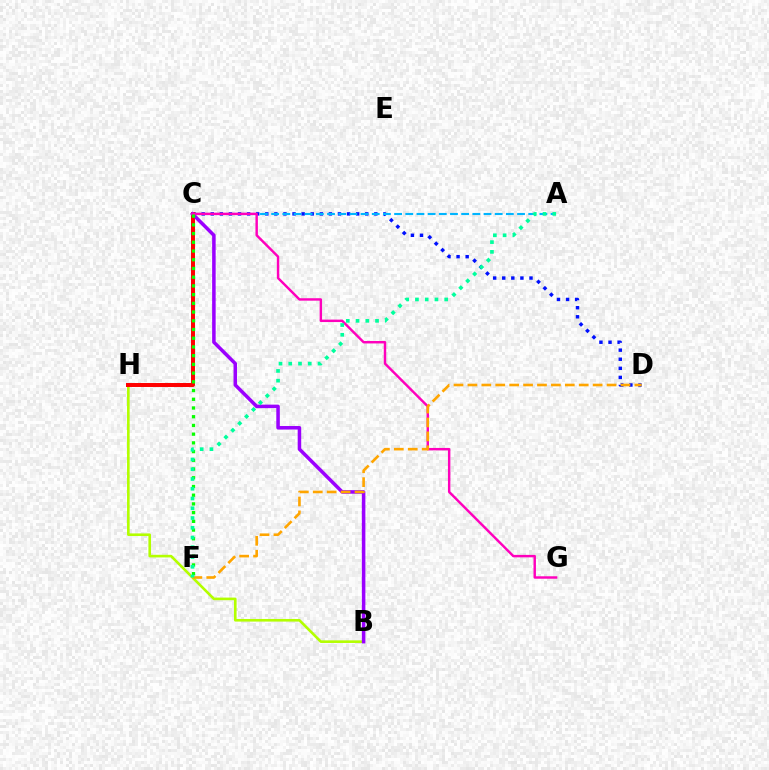{('C', 'D'): [{'color': '#0010ff', 'line_style': 'dotted', 'thickness': 2.47}], ('B', 'H'): [{'color': '#b3ff00', 'line_style': 'solid', 'thickness': 1.88}], ('A', 'C'): [{'color': '#00b5ff', 'line_style': 'dashed', 'thickness': 1.52}], ('C', 'H'): [{'color': '#ff0000', 'line_style': 'solid', 'thickness': 2.86}], ('B', 'C'): [{'color': '#9b00ff', 'line_style': 'solid', 'thickness': 2.53}], ('C', 'G'): [{'color': '#ff00bd', 'line_style': 'solid', 'thickness': 1.76}], ('D', 'F'): [{'color': '#ffa500', 'line_style': 'dashed', 'thickness': 1.89}], ('C', 'F'): [{'color': '#08ff00', 'line_style': 'dotted', 'thickness': 2.37}], ('A', 'F'): [{'color': '#00ff9d', 'line_style': 'dotted', 'thickness': 2.65}]}